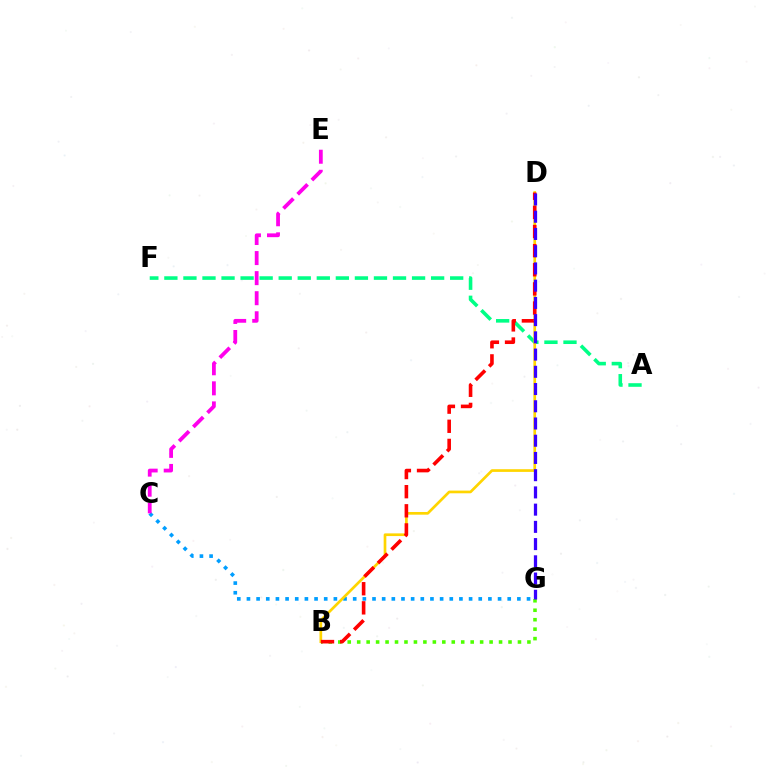{('B', 'G'): [{'color': '#4fff00', 'line_style': 'dotted', 'thickness': 2.57}], ('C', 'G'): [{'color': '#009eff', 'line_style': 'dotted', 'thickness': 2.62}], ('C', 'E'): [{'color': '#ff00ed', 'line_style': 'dashed', 'thickness': 2.73}], ('A', 'F'): [{'color': '#00ff86', 'line_style': 'dashed', 'thickness': 2.59}], ('B', 'D'): [{'color': '#ffd500', 'line_style': 'solid', 'thickness': 1.94}, {'color': '#ff0000', 'line_style': 'dashed', 'thickness': 2.6}], ('D', 'G'): [{'color': '#3700ff', 'line_style': 'dashed', 'thickness': 2.34}]}